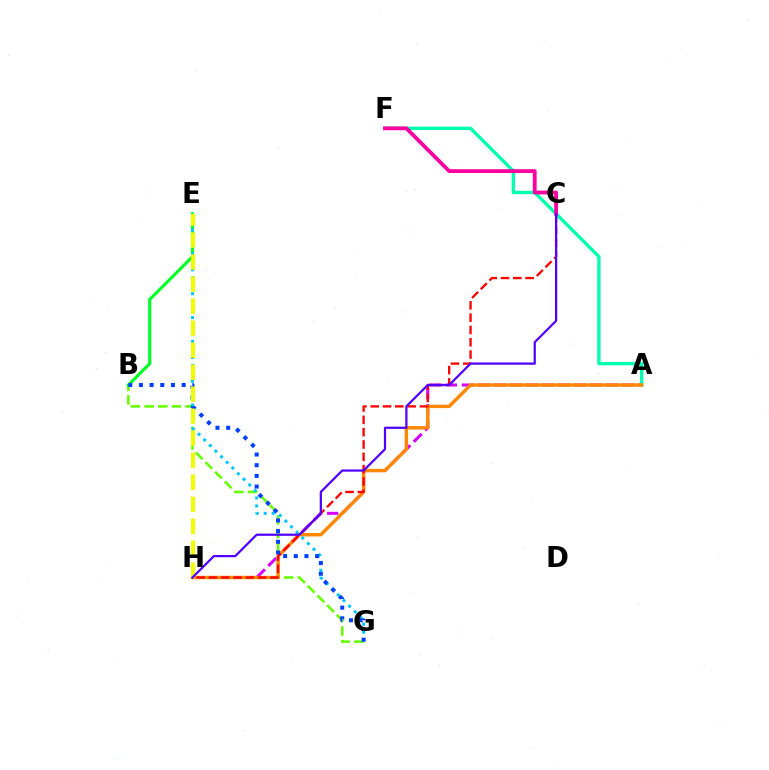{('A', 'H'): [{'color': '#d600ff', 'line_style': 'dashed', 'thickness': 2.19}, {'color': '#ff8800', 'line_style': 'solid', 'thickness': 2.46}], ('B', 'G'): [{'color': '#66ff00', 'line_style': 'dashed', 'thickness': 1.85}, {'color': '#003fff', 'line_style': 'dotted', 'thickness': 2.9}], ('A', 'F'): [{'color': '#00ffaf', 'line_style': 'solid', 'thickness': 2.42}], ('C', 'H'): [{'color': '#ff0000', 'line_style': 'dashed', 'thickness': 1.67}, {'color': '#4f00ff', 'line_style': 'solid', 'thickness': 1.6}], ('B', 'E'): [{'color': '#00ff27', 'line_style': 'solid', 'thickness': 2.27}], ('E', 'G'): [{'color': '#00c7ff', 'line_style': 'dotted', 'thickness': 2.16}], ('E', 'H'): [{'color': '#eeff00', 'line_style': 'dashed', 'thickness': 2.99}], ('C', 'F'): [{'color': '#ff00a0', 'line_style': 'solid', 'thickness': 2.75}]}